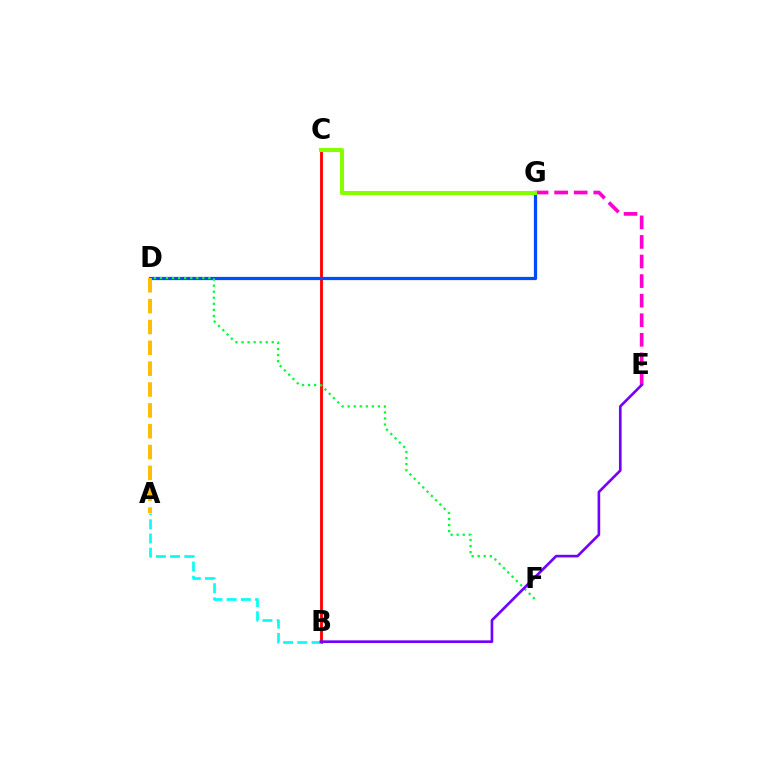{('B', 'C'): [{'color': '#ff0000', 'line_style': 'solid', 'thickness': 2.05}], ('D', 'G'): [{'color': '#004bff', 'line_style': 'solid', 'thickness': 2.33}], ('A', 'B'): [{'color': '#00fff6', 'line_style': 'dashed', 'thickness': 1.93}], ('E', 'G'): [{'color': '#ff00cf', 'line_style': 'dashed', 'thickness': 2.66}], ('D', 'F'): [{'color': '#00ff39', 'line_style': 'dotted', 'thickness': 1.64}], ('C', 'G'): [{'color': '#84ff00', 'line_style': 'solid', 'thickness': 2.93}], ('A', 'D'): [{'color': '#ffbd00', 'line_style': 'dashed', 'thickness': 2.83}], ('B', 'E'): [{'color': '#7200ff', 'line_style': 'solid', 'thickness': 1.9}]}